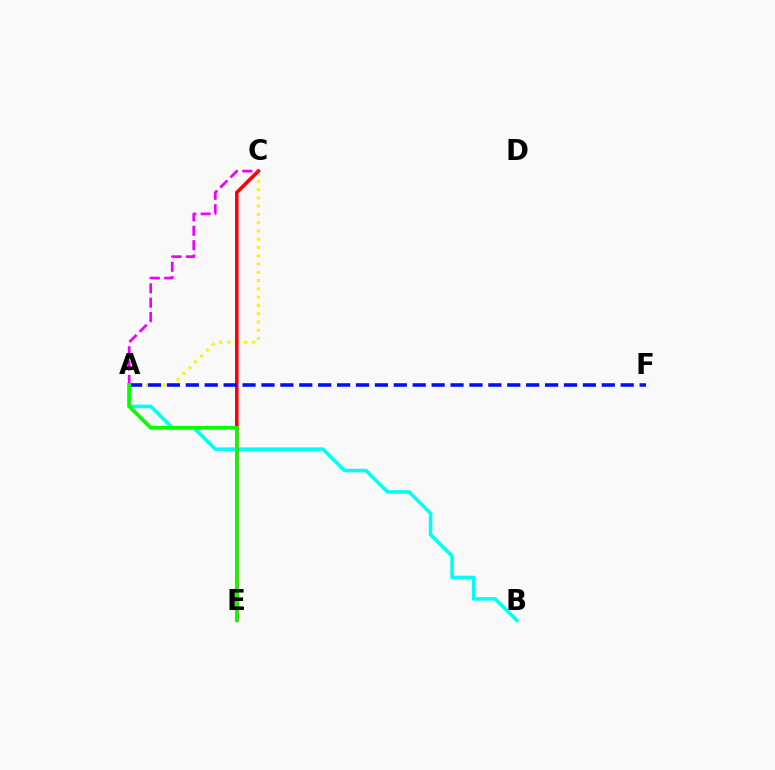{('A', 'B'): [{'color': '#00fff6', 'line_style': 'solid', 'thickness': 2.55}], ('A', 'C'): [{'color': '#fcf500', 'line_style': 'dotted', 'thickness': 2.25}, {'color': '#ee00ff', 'line_style': 'dashed', 'thickness': 1.95}], ('C', 'E'): [{'color': '#ff0000', 'line_style': 'solid', 'thickness': 2.56}], ('A', 'F'): [{'color': '#0010ff', 'line_style': 'dashed', 'thickness': 2.57}], ('A', 'E'): [{'color': '#08ff00', 'line_style': 'solid', 'thickness': 2.66}]}